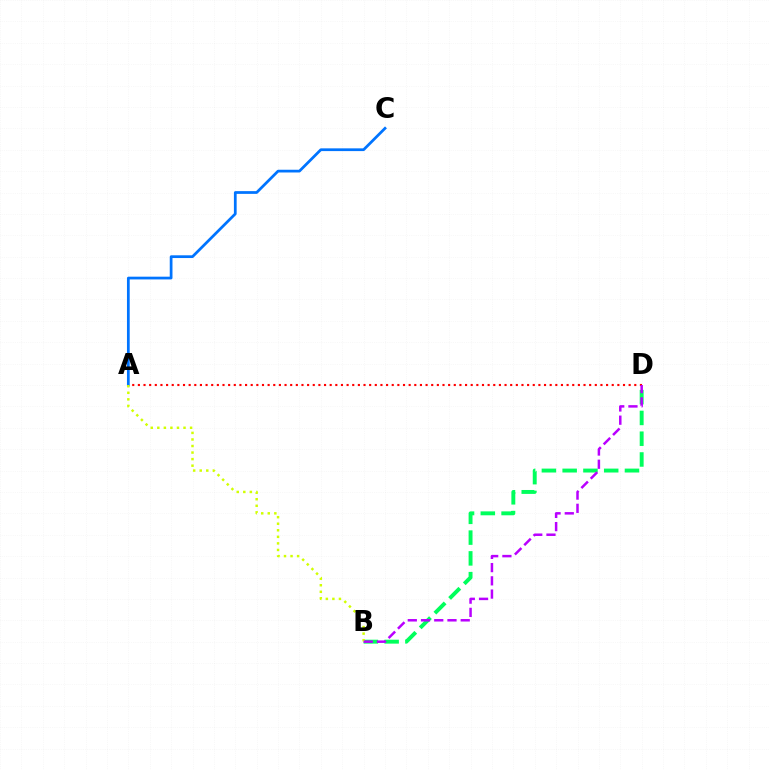{('B', 'D'): [{'color': '#00ff5c', 'line_style': 'dashed', 'thickness': 2.82}, {'color': '#b900ff', 'line_style': 'dashed', 'thickness': 1.8}], ('A', 'D'): [{'color': '#ff0000', 'line_style': 'dotted', 'thickness': 1.53}], ('A', 'C'): [{'color': '#0074ff', 'line_style': 'solid', 'thickness': 1.97}], ('A', 'B'): [{'color': '#d1ff00', 'line_style': 'dotted', 'thickness': 1.78}]}